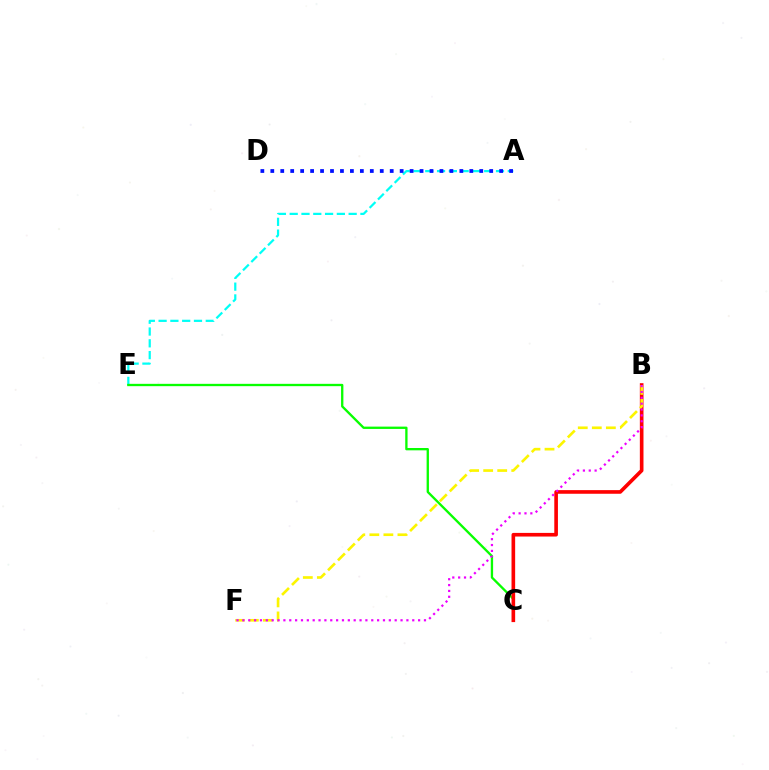{('A', 'E'): [{'color': '#00fff6', 'line_style': 'dashed', 'thickness': 1.6}], ('C', 'E'): [{'color': '#08ff00', 'line_style': 'solid', 'thickness': 1.67}], ('B', 'C'): [{'color': '#ff0000', 'line_style': 'solid', 'thickness': 2.62}], ('B', 'F'): [{'color': '#fcf500', 'line_style': 'dashed', 'thickness': 1.91}, {'color': '#ee00ff', 'line_style': 'dotted', 'thickness': 1.59}], ('A', 'D'): [{'color': '#0010ff', 'line_style': 'dotted', 'thickness': 2.7}]}